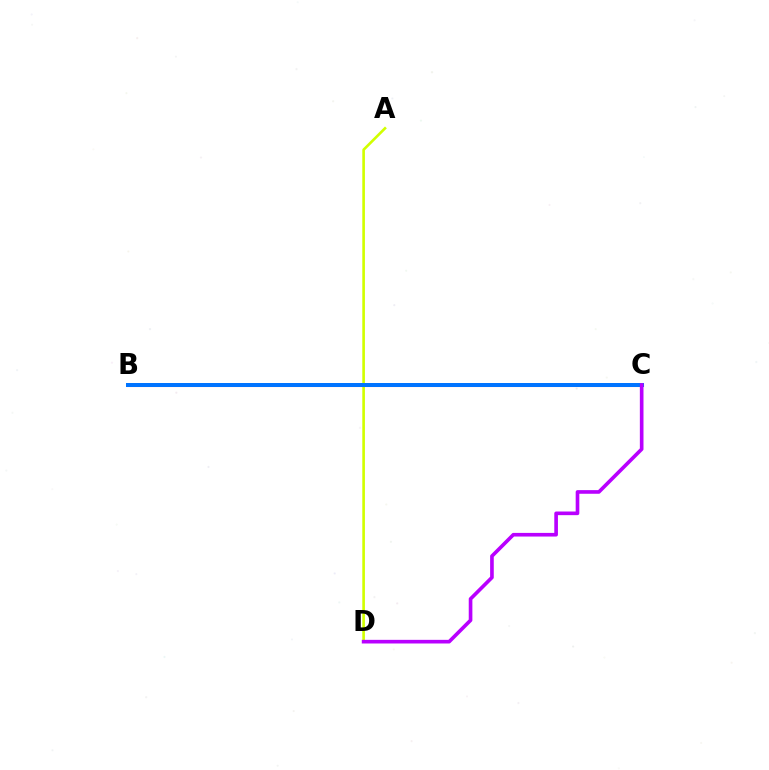{('A', 'D'): [{'color': '#d1ff00', 'line_style': 'solid', 'thickness': 1.9}], ('B', 'C'): [{'color': '#ff0000', 'line_style': 'solid', 'thickness': 2.2}, {'color': '#00ff5c', 'line_style': 'solid', 'thickness': 2.87}, {'color': '#0074ff', 'line_style': 'solid', 'thickness': 2.87}], ('C', 'D'): [{'color': '#b900ff', 'line_style': 'solid', 'thickness': 2.62}]}